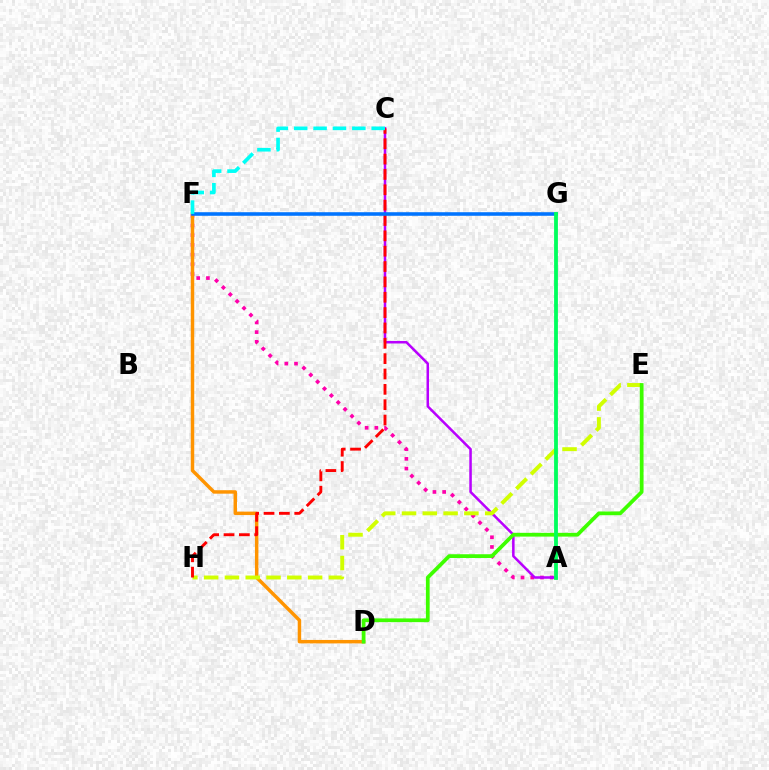{('A', 'F'): [{'color': '#ff00ac', 'line_style': 'dotted', 'thickness': 2.64}], ('A', 'C'): [{'color': '#b900ff', 'line_style': 'solid', 'thickness': 1.82}], ('D', 'F'): [{'color': '#ff9400', 'line_style': 'solid', 'thickness': 2.49}], ('E', 'H'): [{'color': '#d1ff00', 'line_style': 'dashed', 'thickness': 2.82}], ('C', 'H'): [{'color': '#ff0000', 'line_style': 'dashed', 'thickness': 2.09}], ('A', 'G'): [{'color': '#2500ff', 'line_style': 'dotted', 'thickness': 1.54}, {'color': '#00ff5c', 'line_style': 'solid', 'thickness': 2.74}], ('F', 'G'): [{'color': '#0074ff', 'line_style': 'solid', 'thickness': 2.57}], ('D', 'E'): [{'color': '#3dff00', 'line_style': 'solid', 'thickness': 2.7}], ('C', 'F'): [{'color': '#00fff6', 'line_style': 'dashed', 'thickness': 2.63}]}